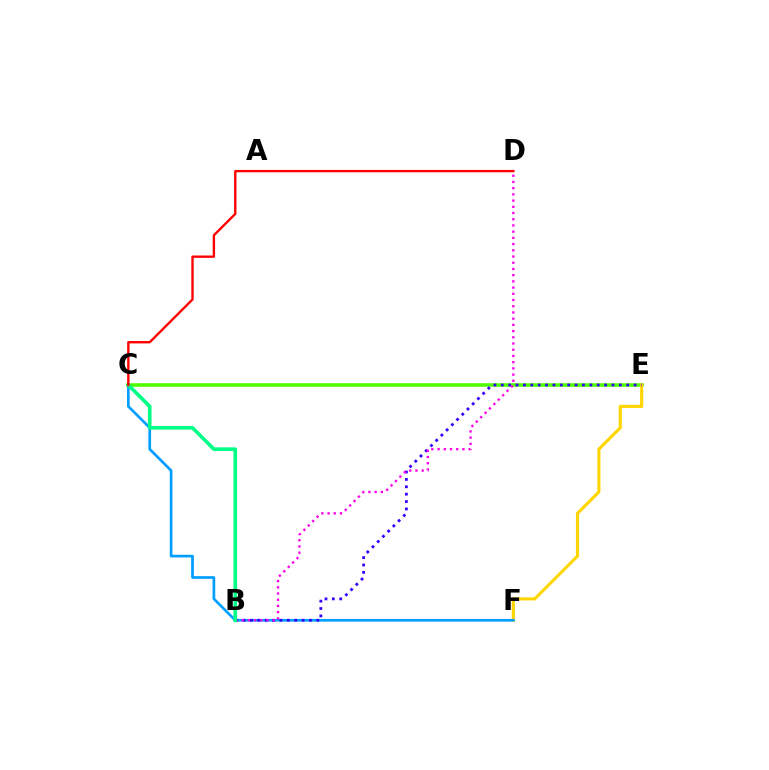{('C', 'E'): [{'color': '#4fff00', 'line_style': 'solid', 'thickness': 2.56}], ('E', 'F'): [{'color': '#ffd500', 'line_style': 'solid', 'thickness': 2.24}], ('C', 'F'): [{'color': '#009eff', 'line_style': 'solid', 'thickness': 1.94}], ('B', 'E'): [{'color': '#3700ff', 'line_style': 'dotted', 'thickness': 2.0}], ('B', 'D'): [{'color': '#ff00ed', 'line_style': 'dotted', 'thickness': 1.69}], ('B', 'C'): [{'color': '#00ff86', 'line_style': 'solid', 'thickness': 2.63}], ('C', 'D'): [{'color': '#ff0000', 'line_style': 'solid', 'thickness': 1.7}]}